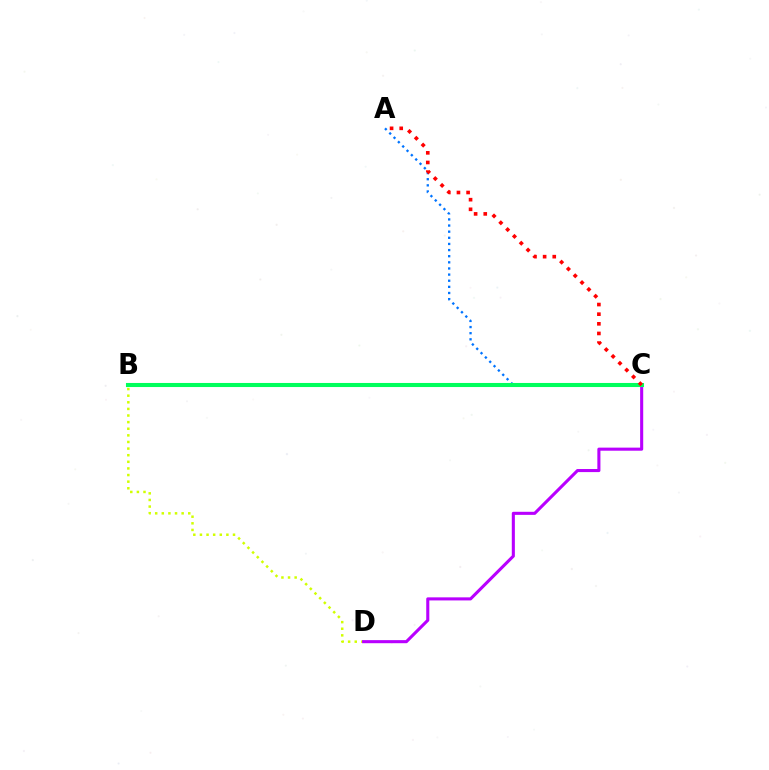{('B', 'D'): [{'color': '#d1ff00', 'line_style': 'dotted', 'thickness': 1.8}], ('C', 'D'): [{'color': '#b900ff', 'line_style': 'solid', 'thickness': 2.22}], ('A', 'C'): [{'color': '#0074ff', 'line_style': 'dotted', 'thickness': 1.67}, {'color': '#ff0000', 'line_style': 'dotted', 'thickness': 2.62}], ('B', 'C'): [{'color': '#00ff5c', 'line_style': 'solid', 'thickness': 2.93}]}